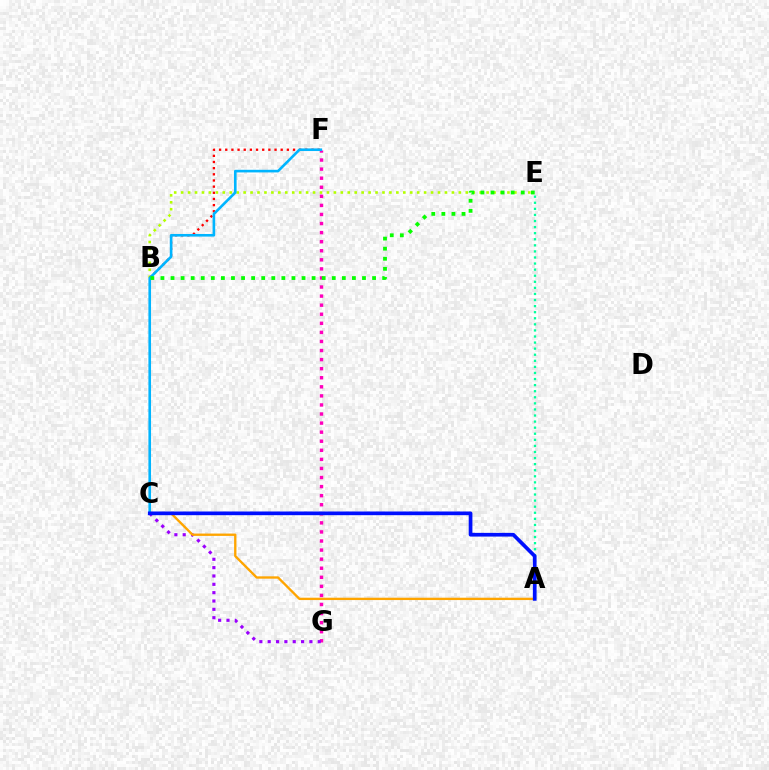{('B', 'E'): [{'color': '#b3ff00', 'line_style': 'dotted', 'thickness': 1.89}, {'color': '#08ff00', 'line_style': 'dotted', 'thickness': 2.74}], ('F', 'G'): [{'color': '#ff00bd', 'line_style': 'dotted', 'thickness': 2.46}], ('C', 'G'): [{'color': '#9b00ff', 'line_style': 'dotted', 'thickness': 2.27}], ('A', 'E'): [{'color': '#00ff9d', 'line_style': 'dotted', 'thickness': 1.65}], ('B', 'F'): [{'color': '#ff0000', 'line_style': 'dotted', 'thickness': 1.67}], ('C', 'F'): [{'color': '#00b5ff', 'line_style': 'solid', 'thickness': 1.89}], ('A', 'C'): [{'color': '#ffa500', 'line_style': 'solid', 'thickness': 1.69}, {'color': '#0010ff', 'line_style': 'solid', 'thickness': 2.66}]}